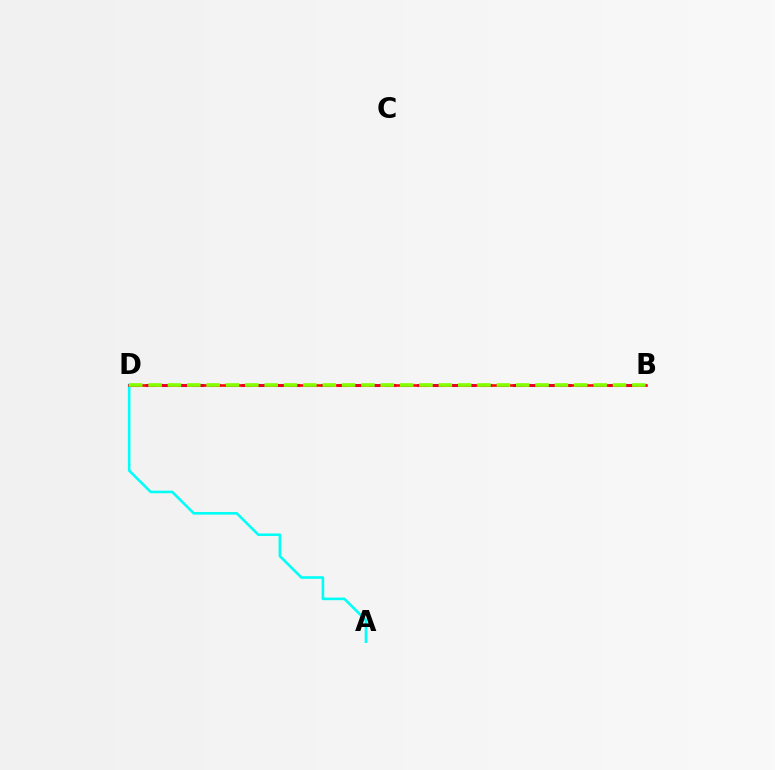{('A', 'D'): [{'color': '#00fff6', 'line_style': 'solid', 'thickness': 1.87}], ('B', 'D'): [{'color': '#7200ff', 'line_style': 'dashed', 'thickness': 2.17}, {'color': '#ff0000', 'line_style': 'solid', 'thickness': 1.83}, {'color': '#84ff00', 'line_style': 'dashed', 'thickness': 2.63}]}